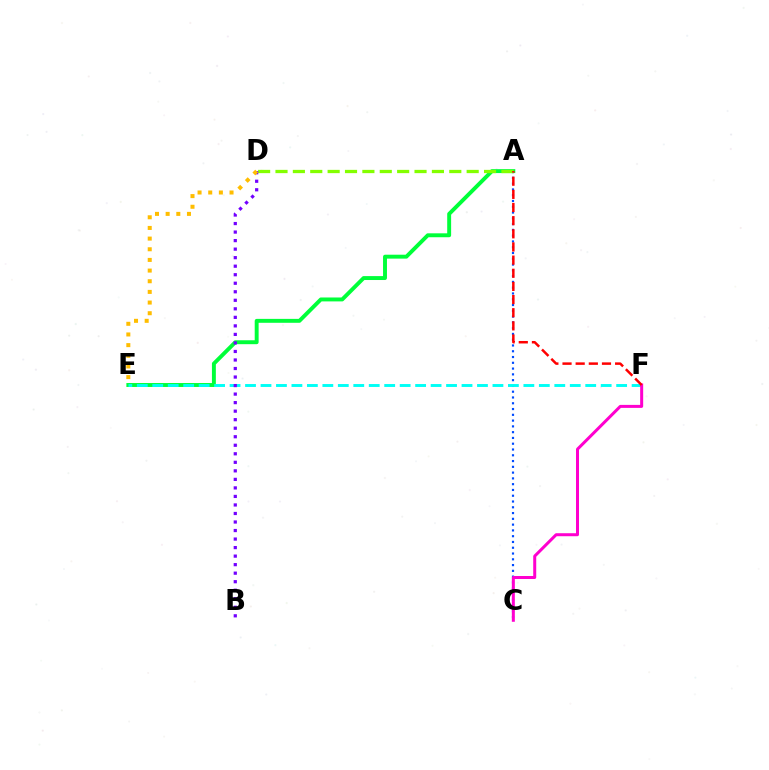{('A', 'C'): [{'color': '#004bff', 'line_style': 'dotted', 'thickness': 1.57}], ('A', 'E'): [{'color': '#00ff39', 'line_style': 'solid', 'thickness': 2.82}], ('E', 'F'): [{'color': '#00fff6', 'line_style': 'dashed', 'thickness': 2.1}], ('A', 'D'): [{'color': '#84ff00', 'line_style': 'dashed', 'thickness': 2.36}], ('C', 'F'): [{'color': '#ff00cf', 'line_style': 'solid', 'thickness': 2.16}], ('A', 'F'): [{'color': '#ff0000', 'line_style': 'dashed', 'thickness': 1.79}], ('B', 'D'): [{'color': '#7200ff', 'line_style': 'dotted', 'thickness': 2.32}], ('D', 'E'): [{'color': '#ffbd00', 'line_style': 'dotted', 'thickness': 2.9}]}